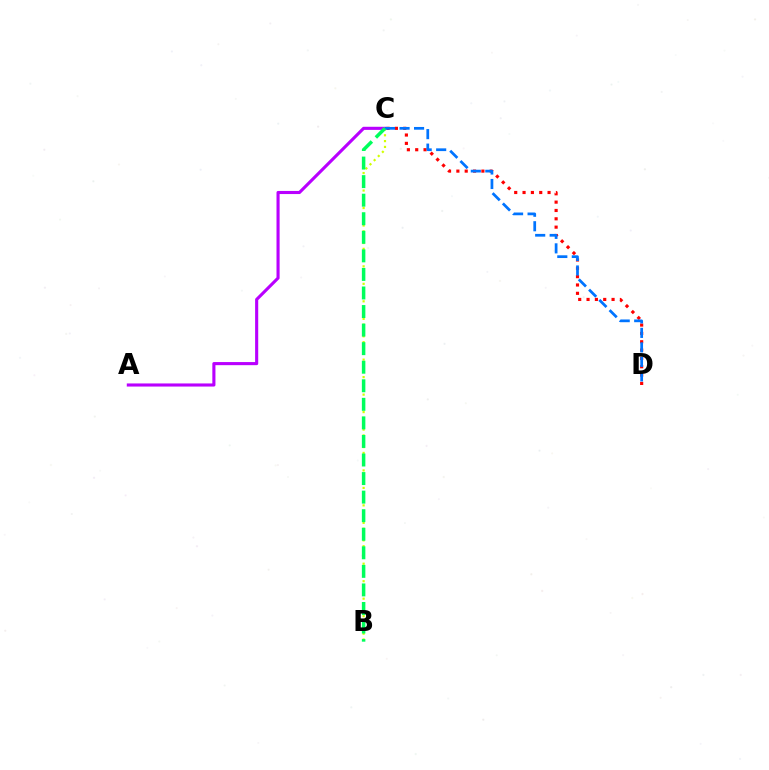{('C', 'D'): [{'color': '#ff0000', 'line_style': 'dotted', 'thickness': 2.27}, {'color': '#0074ff', 'line_style': 'dashed', 'thickness': 1.97}], ('B', 'C'): [{'color': '#d1ff00', 'line_style': 'dotted', 'thickness': 1.58}, {'color': '#00ff5c', 'line_style': 'dashed', 'thickness': 2.52}], ('A', 'C'): [{'color': '#b900ff', 'line_style': 'solid', 'thickness': 2.24}]}